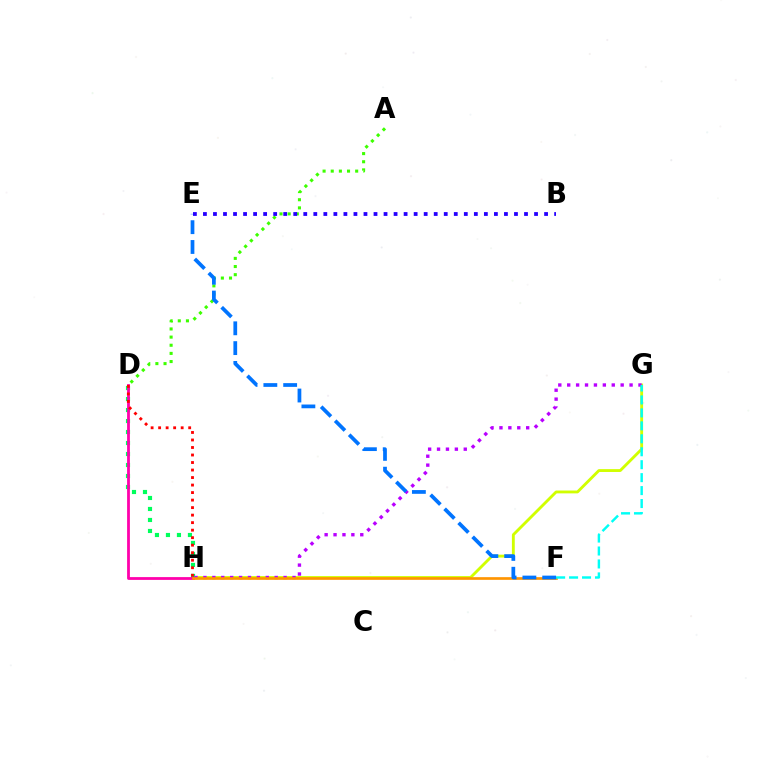{('G', 'H'): [{'color': '#d1ff00', 'line_style': 'solid', 'thickness': 2.05}, {'color': '#b900ff', 'line_style': 'dotted', 'thickness': 2.42}], ('D', 'H'): [{'color': '#00ff5c', 'line_style': 'dotted', 'thickness': 2.99}, {'color': '#ff00ac', 'line_style': 'solid', 'thickness': 2.01}, {'color': '#ff0000', 'line_style': 'dotted', 'thickness': 2.04}], ('F', 'H'): [{'color': '#ff9400', 'line_style': 'solid', 'thickness': 1.93}], ('F', 'G'): [{'color': '#00fff6', 'line_style': 'dashed', 'thickness': 1.76}], ('A', 'D'): [{'color': '#3dff00', 'line_style': 'dotted', 'thickness': 2.21}], ('E', 'F'): [{'color': '#0074ff', 'line_style': 'dashed', 'thickness': 2.69}], ('B', 'E'): [{'color': '#2500ff', 'line_style': 'dotted', 'thickness': 2.73}]}